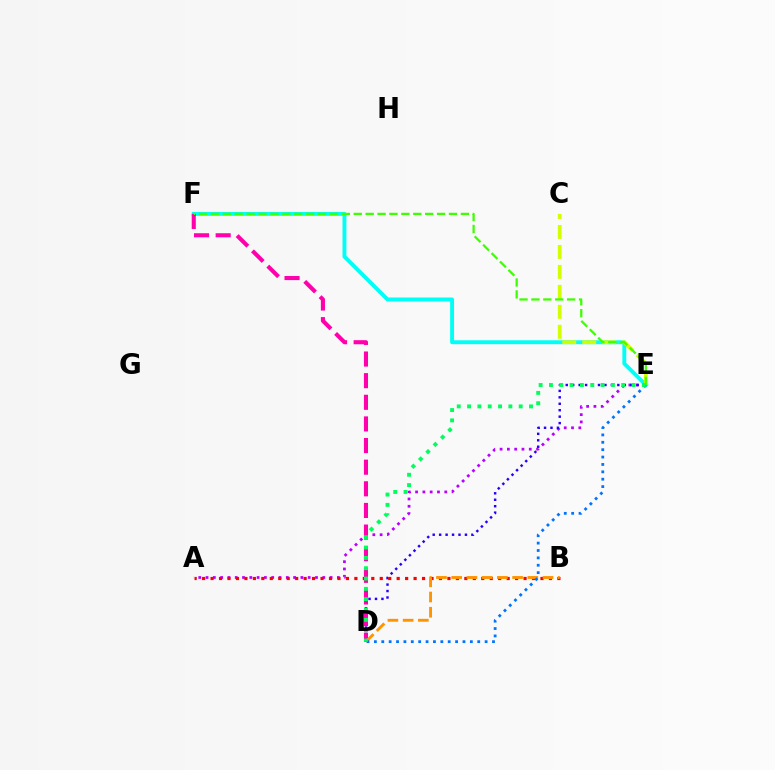{('A', 'E'): [{'color': '#b900ff', 'line_style': 'dotted', 'thickness': 1.98}], ('E', 'F'): [{'color': '#00fff6', 'line_style': 'solid', 'thickness': 2.8}, {'color': '#3dff00', 'line_style': 'dashed', 'thickness': 1.62}], ('D', 'E'): [{'color': '#2500ff', 'line_style': 'dotted', 'thickness': 1.75}, {'color': '#0074ff', 'line_style': 'dotted', 'thickness': 2.01}, {'color': '#00ff5c', 'line_style': 'dotted', 'thickness': 2.81}], ('D', 'F'): [{'color': '#ff00ac', 'line_style': 'dashed', 'thickness': 2.94}], ('A', 'B'): [{'color': '#ff0000', 'line_style': 'dotted', 'thickness': 2.3}], ('B', 'D'): [{'color': '#ff9400', 'line_style': 'dashed', 'thickness': 2.07}], ('C', 'E'): [{'color': '#d1ff00', 'line_style': 'dashed', 'thickness': 2.71}]}